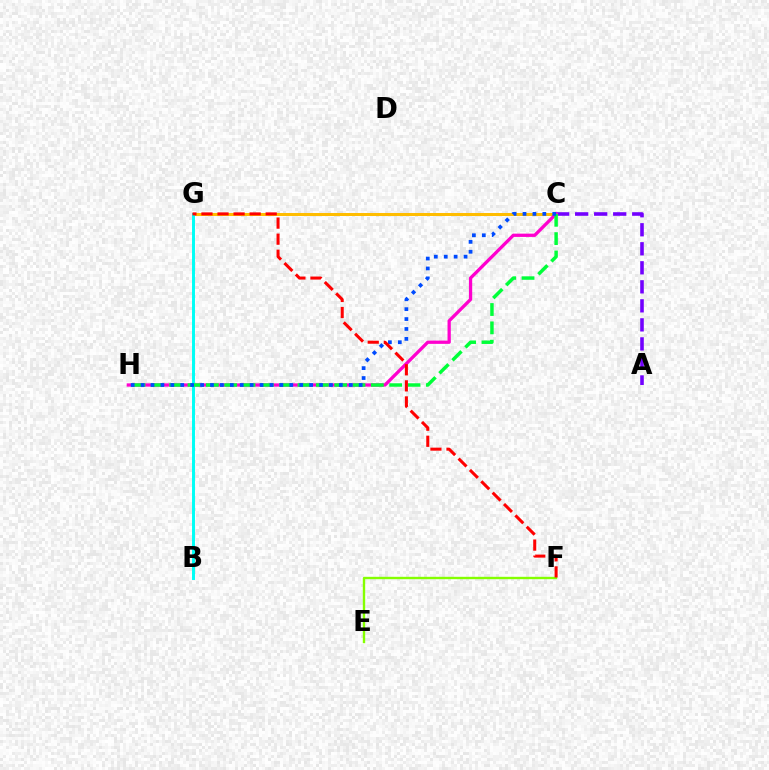{('A', 'C'): [{'color': '#7200ff', 'line_style': 'dashed', 'thickness': 2.58}], ('C', 'G'): [{'color': '#ffbd00', 'line_style': 'solid', 'thickness': 2.16}], ('C', 'H'): [{'color': '#ff00cf', 'line_style': 'solid', 'thickness': 2.36}, {'color': '#00ff39', 'line_style': 'dashed', 'thickness': 2.49}, {'color': '#004bff', 'line_style': 'dotted', 'thickness': 2.69}], ('B', 'G'): [{'color': '#00fff6', 'line_style': 'solid', 'thickness': 2.13}], ('E', 'F'): [{'color': '#84ff00', 'line_style': 'solid', 'thickness': 1.71}], ('F', 'G'): [{'color': '#ff0000', 'line_style': 'dashed', 'thickness': 2.18}]}